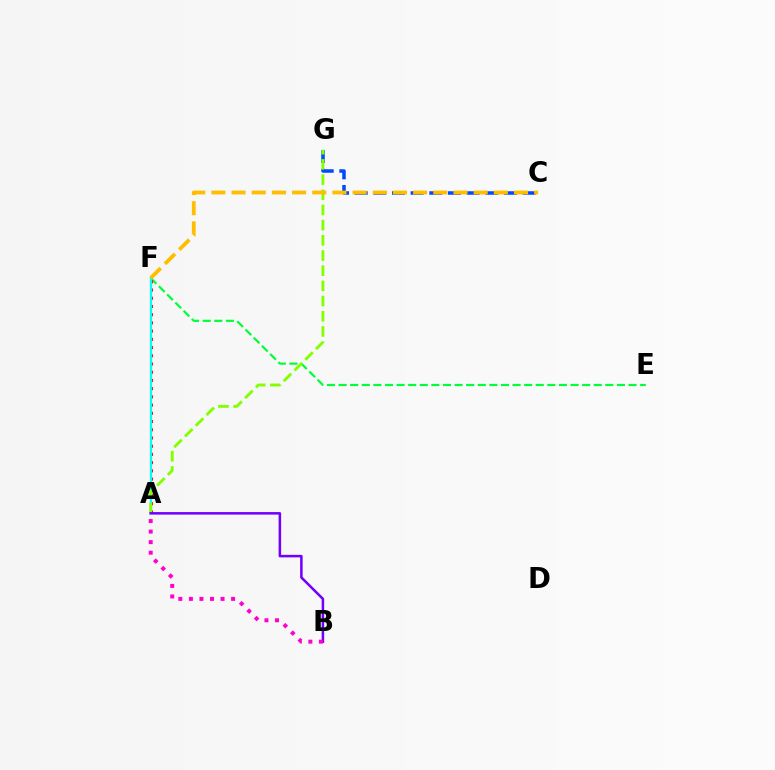{('E', 'F'): [{'color': '#00ff39', 'line_style': 'dashed', 'thickness': 1.58}], ('C', 'G'): [{'color': '#004bff', 'line_style': 'dashed', 'thickness': 2.54}], ('A', 'F'): [{'color': '#ff0000', 'line_style': 'dotted', 'thickness': 2.23}, {'color': '#00fff6', 'line_style': 'solid', 'thickness': 1.62}], ('A', 'G'): [{'color': '#84ff00', 'line_style': 'dashed', 'thickness': 2.06}], ('A', 'B'): [{'color': '#7200ff', 'line_style': 'solid', 'thickness': 1.82}, {'color': '#ff00cf', 'line_style': 'dotted', 'thickness': 2.87}], ('C', 'F'): [{'color': '#ffbd00', 'line_style': 'dashed', 'thickness': 2.74}]}